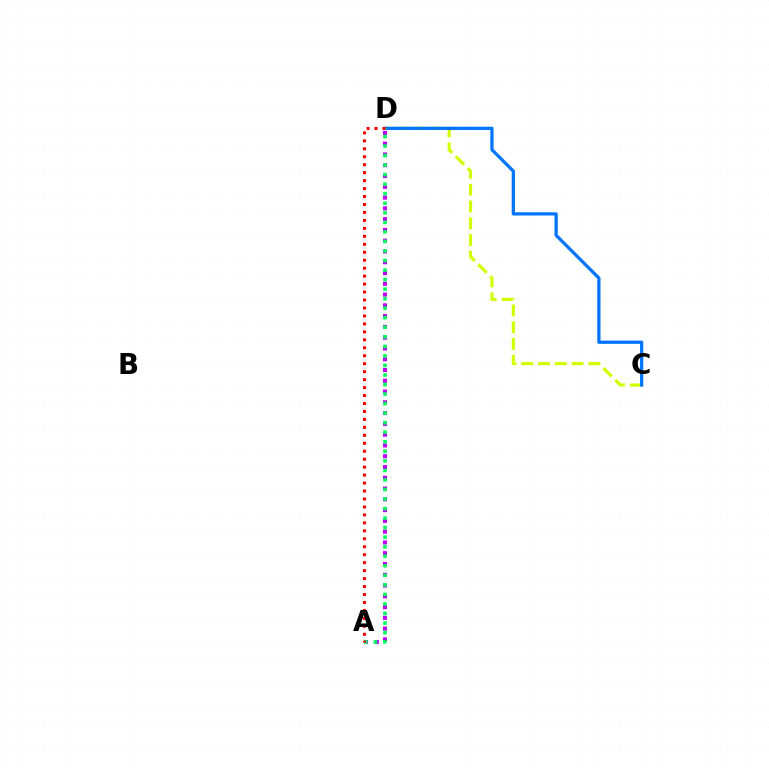{('C', 'D'): [{'color': '#d1ff00', 'line_style': 'dashed', 'thickness': 2.28}, {'color': '#0074ff', 'line_style': 'solid', 'thickness': 2.33}], ('A', 'D'): [{'color': '#b900ff', 'line_style': 'dotted', 'thickness': 2.93}, {'color': '#00ff5c', 'line_style': 'dotted', 'thickness': 2.59}, {'color': '#ff0000', 'line_style': 'dotted', 'thickness': 2.16}]}